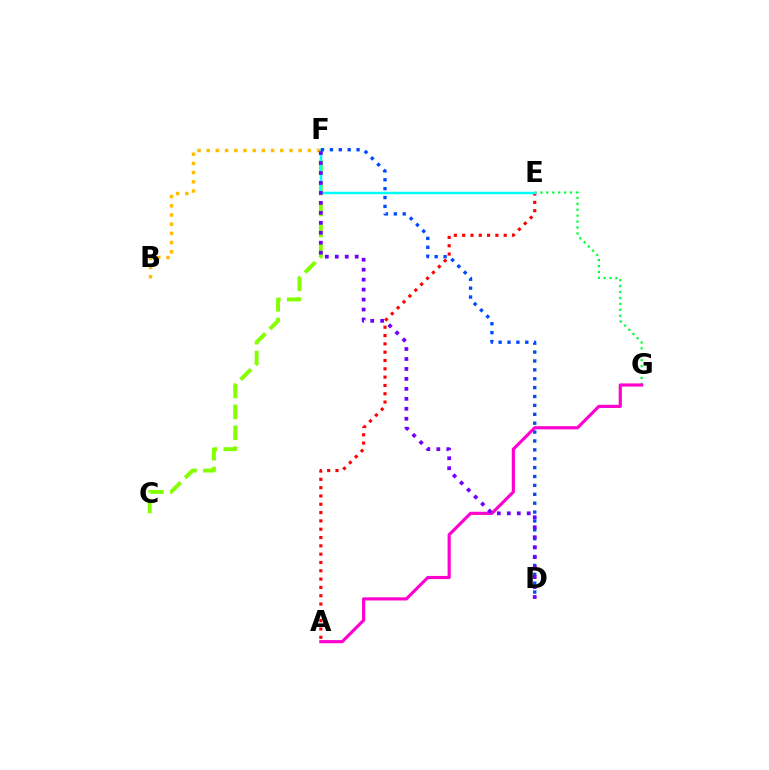{('E', 'G'): [{'color': '#00ff39', 'line_style': 'dotted', 'thickness': 1.61}], ('A', 'E'): [{'color': '#ff0000', 'line_style': 'dotted', 'thickness': 2.26}], ('C', 'F'): [{'color': '#84ff00', 'line_style': 'dashed', 'thickness': 2.84}], ('A', 'G'): [{'color': '#ff00cf', 'line_style': 'solid', 'thickness': 2.26}], ('E', 'F'): [{'color': '#00fff6', 'line_style': 'solid', 'thickness': 1.79}], ('B', 'F'): [{'color': '#ffbd00', 'line_style': 'dotted', 'thickness': 2.5}], ('D', 'F'): [{'color': '#004bff', 'line_style': 'dotted', 'thickness': 2.42}, {'color': '#7200ff', 'line_style': 'dotted', 'thickness': 2.71}]}